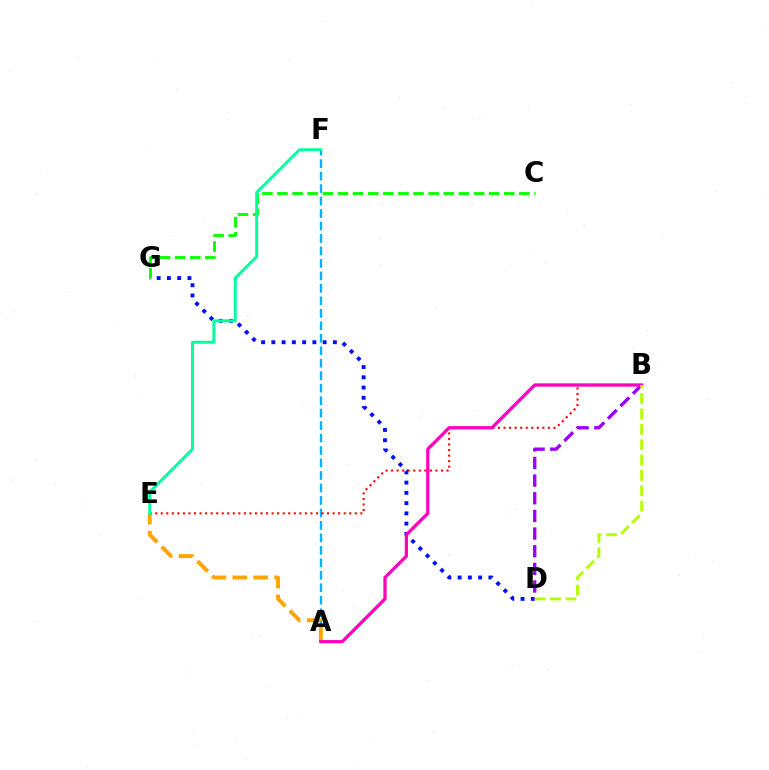{('D', 'G'): [{'color': '#0010ff', 'line_style': 'dotted', 'thickness': 2.79}], ('B', 'D'): [{'color': '#9b00ff', 'line_style': 'dashed', 'thickness': 2.4}, {'color': '#b3ff00', 'line_style': 'dashed', 'thickness': 2.09}], ('A', 'F'): [{'color': '#00b5ff', 'line_style': 'dashed', 'thickness': 1.69}], ('C', 'G'): [{'color': '#08ff00', 'line_style': 'dashed', 'thickness': 2.05}], ('A', 'E'): [{'color': '#ffa500', 'line_style': 'dashed', 'thickness': 2.84}], ('B', 'E'): [{'color': '#ff0000', 'line_style': 'dotted', 'thickness': 1.51}], ('A', 'B'): [{'color': '#ff00bd', 'line_style': 'solid', 'thickness': 2.34}], ('E', 'F'): [{'color': '#00ff9d', 'line_style': 'solid', 'thickness': 2.11}]}